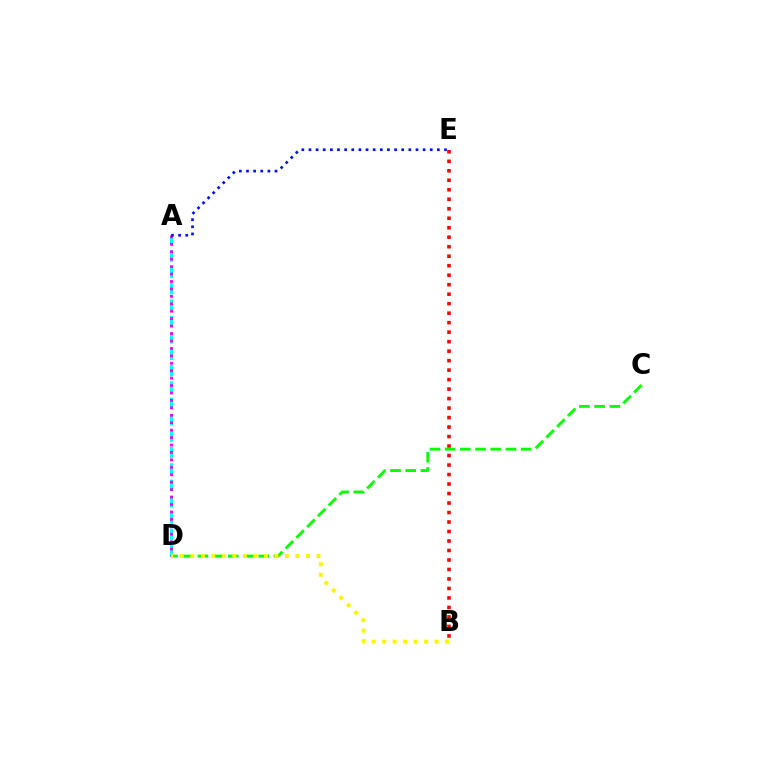{('A', 'D'): [{'color': '#00fff6', 'line_style': 'dashed', 'thickness': 2.22}, {'color': '#ee00ff', 'line_style': 'dotted', 'thickness': 2.02}], ('B', 'E'): [{'color': '#ff0000', 'line_style': 'dotted', 'thickness': 2.58}], ('A', 'E'): [{'color': '#0010ff', 'line_style': 'dotted', 'thickness': 1.94}], ('C', 'D'): [{'color': '#08ff00', 'line_style': 'dashed', 'thickness': 2.07}], ('B', 'D'): [{'color': '#fcf500', 'line_style': 'dotted', 'thickness': 2.86}]}